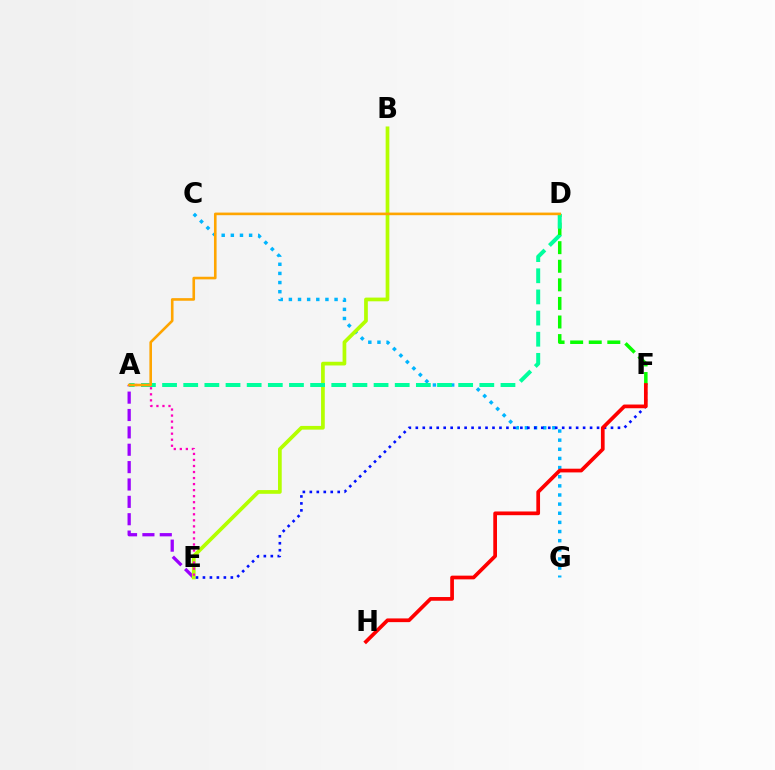{('C', 'G'): [{'color': '#00b5ff', 'line_style': 'dotted', 'thickness': 2.48}], ('D', 'F'): [{'color': '#08ff00', 'line_style': 'dashed', 'thickness': 2.52}], ('A', 'E'): [{'color': '#9b00ff', 'line_style': 'dashed', 'thickness': 2.36}, {'color': '#ff00bd', 'line_style': 'dotted', 'thickness': 1.64}], ('B', 'E'): [{'color': '#b3ff00', 'line_style': 'solid', 'thickness': 2.67}], ('A', 'D'): [{'color': '#00ff9d', 'line_style': 'dashed', 'thickness': 2.87}, {'color': '#ffa500', 'line_style': 'solid', 'thickness': 1.88}], ('E', 'F'): [{'color': '#0010ff', 'line_style': 'dotted', 'thickness': 1.89}], ('F', 'H'): [{'color': '#ff0000', 'line_style': 'solid', 'thickness': 2.67}]}